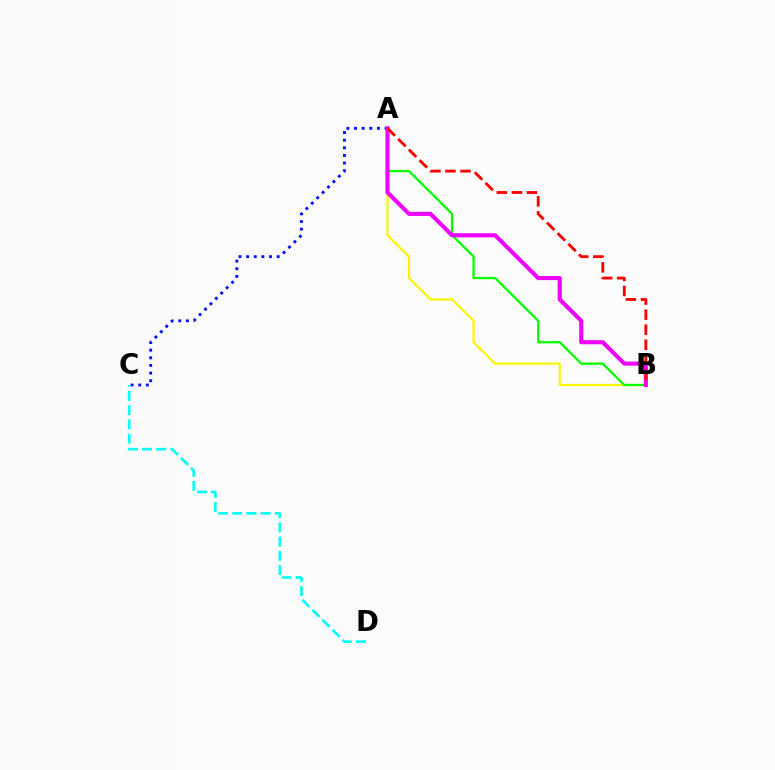{('A', 'B'): [{'color': '#fcf500', 'line_style': 'solid', 'thickness': 1.57}, {'color': '#08ff00', 'line_style': 'solid', 'thickness': 1.64}, {'color': '#ee00ff', 'line_style': 'solid', 'thickness': 2.95}, {'color': '#ff0000', 'line_style': 'dashed', 'thickness': 2.05}], ('A', 'C'): [{'color': '#0010ff', 'line_style': 'dotted', 'thickness': 2.07}], ('C', 'D'): [{'color': '#00fff6', 'line_style': 'dashed', 'thickness': 1.93}]}